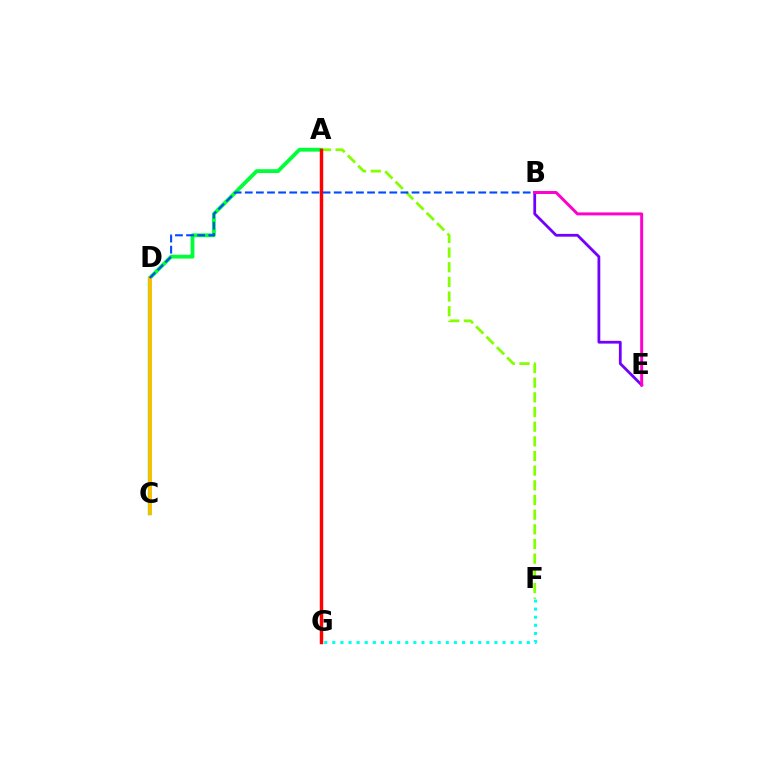{('A', 'F'): [{'color': '#84ff00', 'line_style': 'dashed', 'thickness': 1.99}], ('B', 'E'): [{'color': '#7200ff', 'line_style': 'solid', 'thickness': 2.01}, {'color': '#ff00cf', 'line_style': 'solid', 'thickness': 2.14}], ('A', 'C'): [{'color': '#00ff39', 'line_style': 'solid', 'thickness': 2.75}], ('A', 'G'): [{'color': '#ff0000', 'line_style': 'solid', 'thickness': 2.47}], ('C', 'D'): [{'color': '#ffbd00', 'line_style': 'solid', 'thickness': 2.72}], ('F', 'G'): [{'color': '#00fff6', 'line_style': 'dotted', 'thickness': 2.2}], ('B', 'D'): [{'color': '#004bff', 'line_style': 'dashed', 'thickness': 1.51}]}